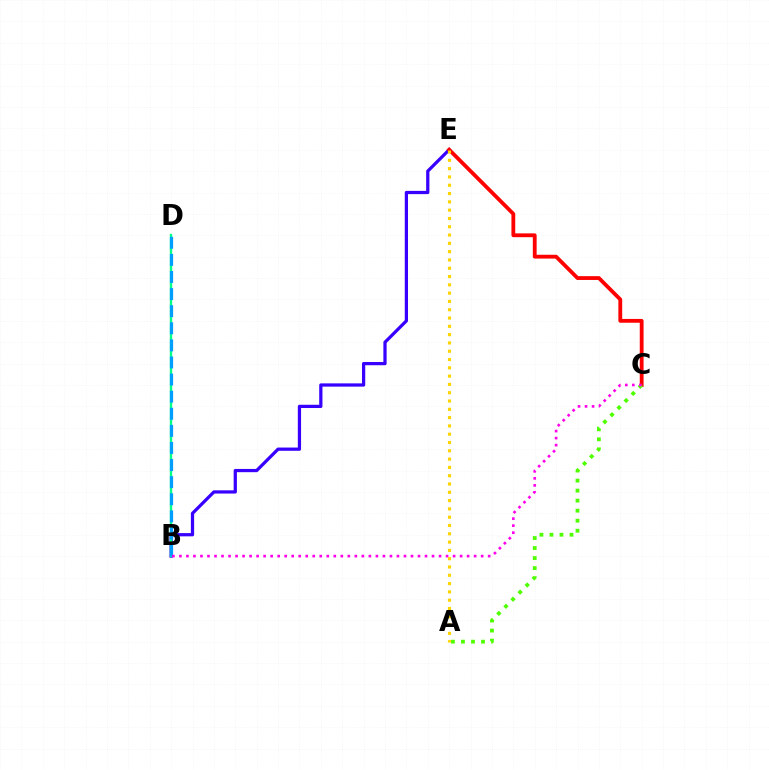{('B', 'E'): [{'color': '#3700ff', 'line_style': 'solid', 'thickness': 2.33}], ('B', 'D'): [{'color': '#00ff86', 'line_style': 'solid', 'thickness': 1.71}, {'color': '#009eff', 'line_style': 'dashed', 'thickness': 2.32}], ('C', 'E'): [{'color': '#ff0000', 'line_style': 'solid', 'thickness': 2.74}], ('A', 'C'): [{'color': '#4fff00', 'line_style': 'dotted', 'thickness': 2.72}], ('B', 'C'): [{'color': '#ff00ed', 'line_style': 'dotted', 'thickness': 1.91}], ('A', 'E'): [{'color': '#ffd500', 'line_style': 'dotted', 'thickness': 2.25}]}